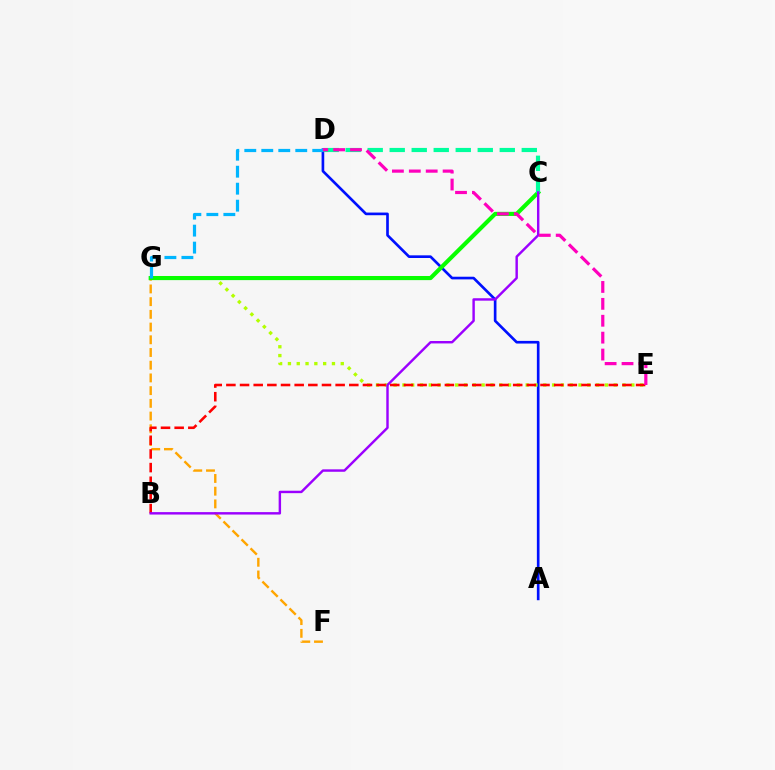{('F', 'G'): [{'color': '#ffa500', 'line_style': 'dashed', 'thickness': 1.73}], ('A', 'D'): [{'color': '#0010ff', 'line_style': 'solid', 'thickness': 1.92}], ('E', 'G'): [{'color': '#b3ff00', 'line_style': 'dotted', 'thickness': 2.39}], ('C', 'G'): [{'color': '#08ff00', 'line_style': 'solid', 'thickness': 2.97}], ('D', 'G'): [{'color': '#00b5ff', 'line_style': 'dashed', 'thickness': 2.31}], ('B', 'E'): [{'color': '#ff0000', 'line_style': 'dashed', 'thickness': 1.86}], ('C', 'D'): [{'color': '#00ff9d', 'line_style': 'dashed', 'thickness': 2.99}], ('B', 'C'): [{'color': '#9b00ff', 'line_style': 'solid', 'thickness': 1.75}], ('D', 'E'): [{'color': '#ff00bd', 'line_style': 'dashed', 'thickness': 2.3}]}